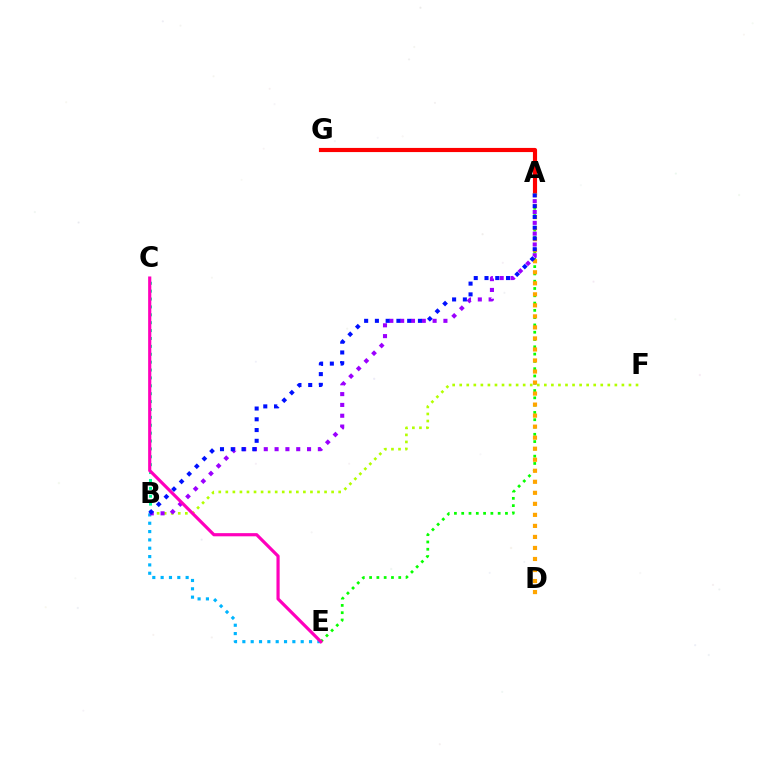{('B', 'C'): [{'color': '#00ff9d', 'line_style': 'dotted', 'thickness': 2.14}], ('A', 'E'): [{'color': '#08ff00', 'line_style': 'dotted', 'thickness': 1.98}], ('A', 'G'): [{'color': '#ff0000', 'line_style': 'solid', 'thickness': 2.98}], ('A', 'D'): [{'color': '#ffa500', 'line_style': 'dotted', 'thickness': 3.0}], ('B', 'F'): [{'color': '#b3ff00', 'line_style': 'dotted', 'thickness': 1.92}], ('B', 'E'): [{'color': '#00b5ff', 'line_style': 'dotted', 'thickness': 2.26}], ('A', 'B'): [{'color': '#9b00ff', 'line_style': 'dotted', 'thickness': 2.94}, {'color': '#0010ff', 'line_style': 'dotted', 'thickness': 2.92}], ('C', 'E'): [{'color': '#ff00bd', 'line_style': 'solid', 'thickness': 2.29}]}